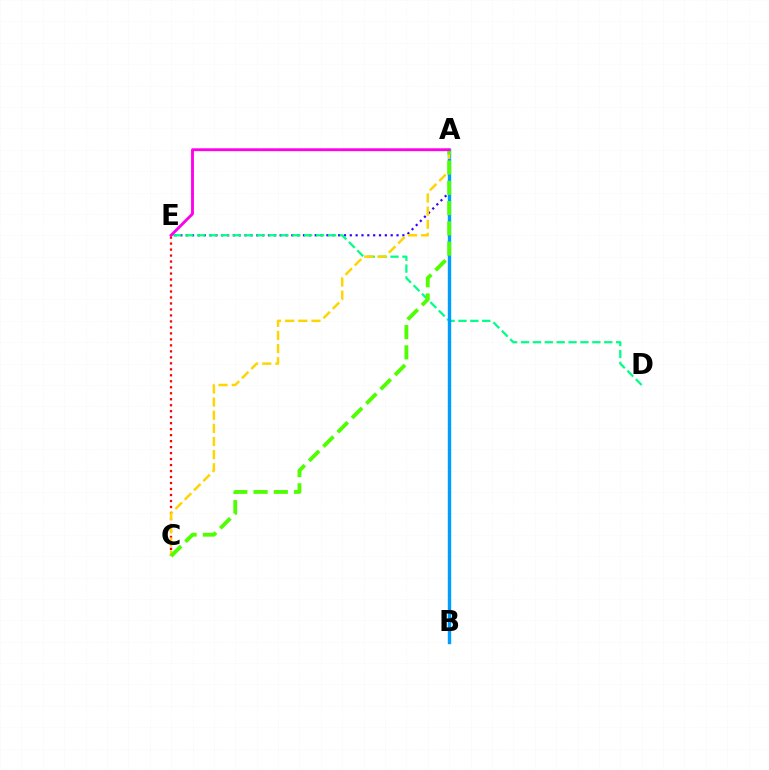{('A', 'E'): [{'color': '#3700ff', 'line_style': 'dotted', 'thickness': 1.59}, {'color': '#ff00ed', 'line_style': 'solid', 'thickness': 2.06}], ('D', 'E'): [{'color': '#00ff86', 'line_style': 'dashed', 'thickness': 1.62}], ('C', 'E'): [{'color': '#ff0000', 'line_style': 'dotted', 'thickness': 1.63}], ('A', 'B'): [{'color': '#009eff', 'line_style': 'solid', 'thickness': 2.45}], ('A', 'C'): [{'color': '#ffd500', 'line_style': 'dashed', 'thickness': 1.78}, {'color': '#4fff00', 'line_style': 'dashed', 'thickness': 2.75}]}